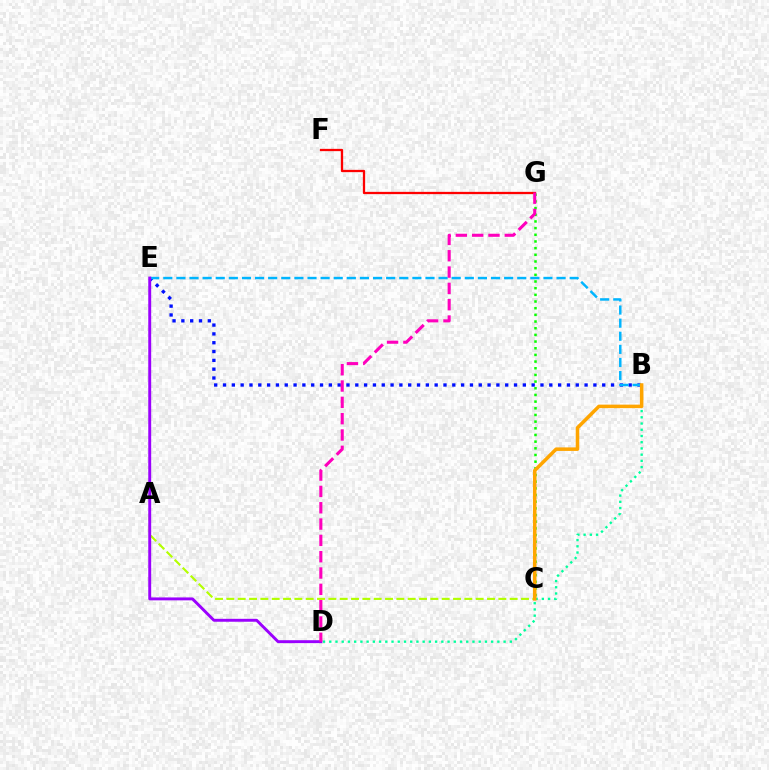{('B', 'E'): [{'color': '#0010ff', 'line_style': 'dotted', 'thickness': 2.4}, {'color': '#00b5ff', 'line_style': 'dashed', 'thickness': 1.78}], ('F', 'G'): [{'color': '#ff0000', 'line_style': 'solid', 'thickness': 1.64}], ('B', 'D'): [{'color': '#00ff9d', 'line_style': 'dotted', 'thickness': 1.69}], ('C', 'G'): [{'color': '#08ff00', 'line_style': 'dotted', 'thickness': 1.81}], ('A', 'C'): [{'color': '#b3ff00', 'line_style': 'dashed', 'thickness': 1.54}], ('B', 'C'): [{'color': '#ffa500', 'line_style': 'solid', 'thickness': 2.54}], ('D', 'E'): [{'color': '#9b00ff', 'line_style': 'solid', 'thickness': 2.1}], ('D', 'G'): [{'color': '#ff00bd', 'line_style': 'dashed', 'thickness': 2.22}]}